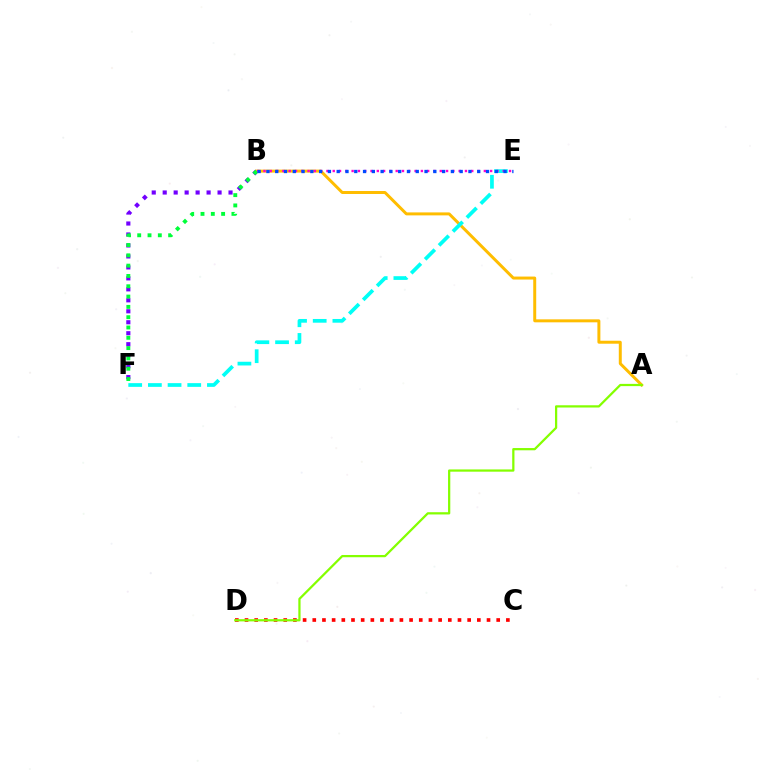{('B', 'F'): [{'color': '#7200ff', 'line_style': 'dotted', 'thickness': 2.98}, {'color': '#00ff39', 'line_style': 'dotted', 'thickness': 2.8}], ('A', 'B'): [{'color': '#ffbd00', 'line_style': 'solid', 'thickness': 2.14}], ('C', 'D'): [{'color': '#ff0000', 'line_style': 'dotted', 'thickness': 2.63}], ('A', 'D'): [{'color': '#84ff00', 'line_style': 'solid', 'thickness': 1.62}], ('E', 'F'): [{'color': '#00fff6', 'line_style': 'dashed', 'thickness': 2.67}], ('B', 'E'): [{'color': '#ff00cf', 'line_style': 'dotted', 'thickness': 1.71}, {'color': '#004bff', 'line_style': 'dotted', 'thickness': 2.39}]}